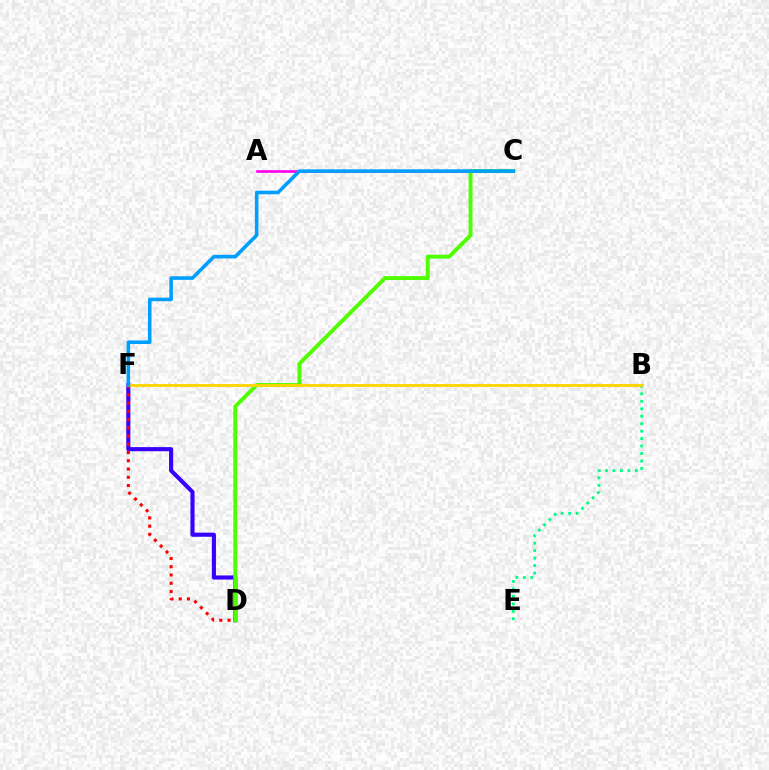{('B', 'E'): [{'color': '#00ff86', 'line_style': 'dotted', 'thickness': 2.03}], ('D', 'F'): [{'color': '#3700ff', 'line_style': 'solid', 'thickness': 2.96}, {'color': '#ff0000', 'line_style': 'dotted', 'thickness': 2.24}], ('A', 'C'): [{'color': '#ff00ed', 'line_style': 'solid', 'thickness': 1.9}], ('C', 'D'): [{'color': '#4fff00', 'line_style': 'solid', 'thickness': 2.8}], ('B', 'F'): [{'color': '#ffd500', 'line_style': 'solid', 'thickness': 2.03}], ('C', 'F'): [{'color': '#009eff', 'line_style': 'solid', 'thickness': 2.58}]}